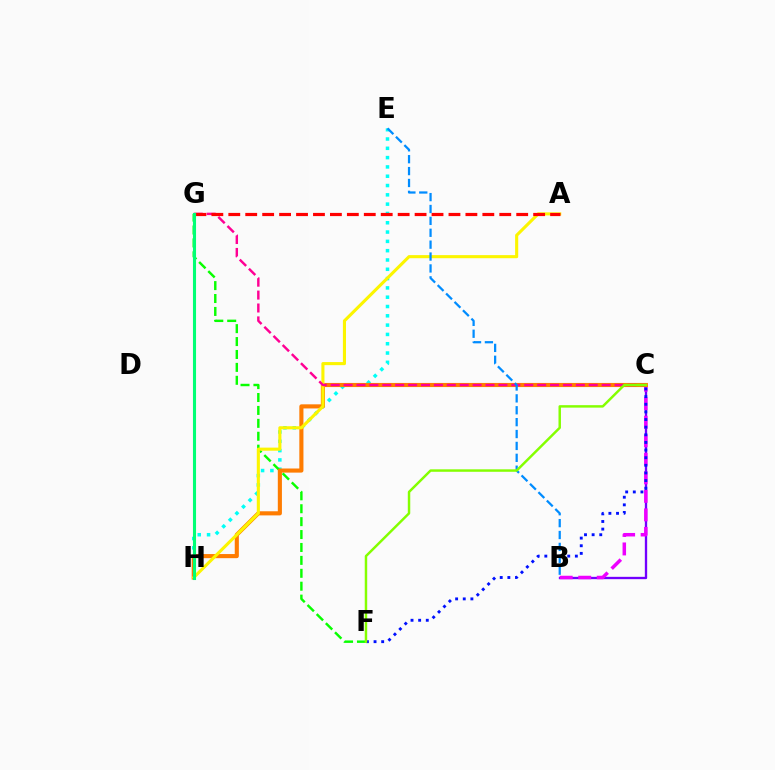{('E', 'H'): [{'color': '#00fff6', 'line_style': 'dotted', 'thickness': 2.53}], ('B', 'C'): [{'color': '#7200ff', 'line_style': 'solid', 'thickness': 1.68}, {'color': '#ee00ff', 'line_style': 'dashed', 'thickness': 2.52}], ('F', 'G'): [{'color': '#08ff00', 'line_style': 'dashed', 'thickness': 1.75}], ('C', 'H'): [{'color': '#ff7c00', 'line_style': 'solid', 'thickness': 2.96}], ('A', 'H'): [{'color': '#fcf500', 'line_style': 'solid', 'thickness': 2.23}], ('C', 'G'): [{'color': '#ff0094', 'line_style': 'dashed', 'thickness': 1.75}], ('A', 'G'): [{'color': '#ff0000', 'line_style': 'dashed', 'thickness': 2.3}], ('G', 'H'): [{'color': '#00ff74', 'line_style': 'solid', 'thickness': 2.22}], ('B', 'E'): [{'color': '#008cff', 'line_style': 'dashed', 'thickness': 1.62}], ('C', 'F'): [{'color': '#0010ff', 'line_style': 'dotted', 'thickness': 2.07}, {'color': '#84ff00', 'line_style': 'solid', 'thickness': 1.77}]}